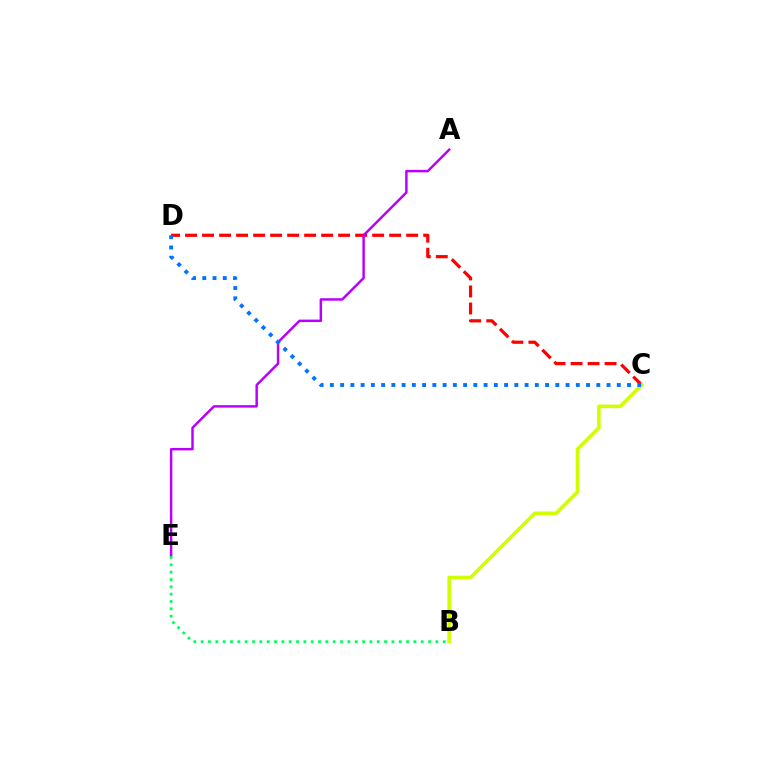{('C', 'D'): [{'color': '#ff0000', 'line_style': 'dashed', 'thickness': 2.31}, {'color': '#0074ff', 'line_style': 'dotted', 'thickness': 2.78}], ('B', 'C'): [{'color': '#d1ff00', 'line_style': 'solid', 'thickness': 2.59}], ('A', 'E'): [{'color': '#b900ff', 'line_style': 'solid', 'thickness': 1.77}], ('B', 'E'): [{'color': '#00ff5c', 'line_style': 'dotted', 'thickness': 1.99}]}